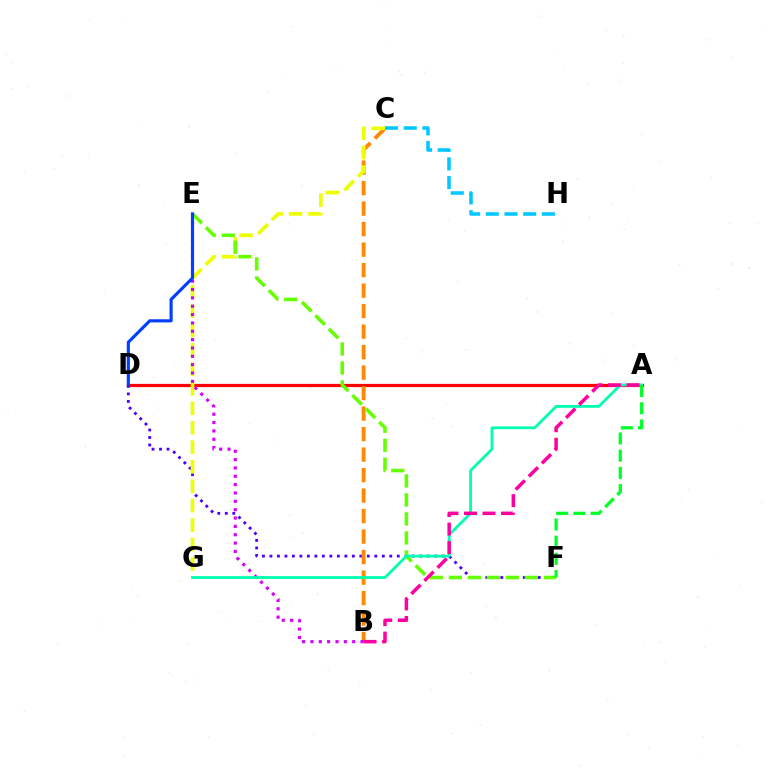{('A', 'D'): [{'color': '#ff0000', 'line_style': 'solid', 'thickness': 2.32}], ('D', 'F'): [{'color': '#4f00ff', 'line_style': 'dotted', 'thickness': 2.04}], ('B', 'C'): [{'color': '#ff8800', 'line_style': 'dashed', 'thickness': 2.78}], ('C', 'G'): [{'color': '#eeff00', 'line_style': 'dashed', 'thickness': 2.64}], ('E', 'F'): [{'color': '#66ff00', 'line_style': 'dashed', 'thickness': 2.58}], ('B', 'E'): [{'color': '#d600ff', 'line_style': 'dotted', 'thickness': 2.27}], ('A', 'G'): [{'color': '#00ffaf', 'line_style': 'solid', 'thickness': 2.01}], ('A', 'B'): [{'color': '#ff00a0', 'line_style': 'dashed', 'thickness': 2.52}], ('D', 'E'): [{'color': '#003fff', 'line_style': 'solid', 'thickness': 2.26}], ('C', 'H'): [{'color': '#00c7ff', 'line_style': 'dashed', 'thickness': 2.54}], ('A', 'F'): [{'color': '#00ff27', 'line_style': 'dashed', 'thickness': 2.34}]}